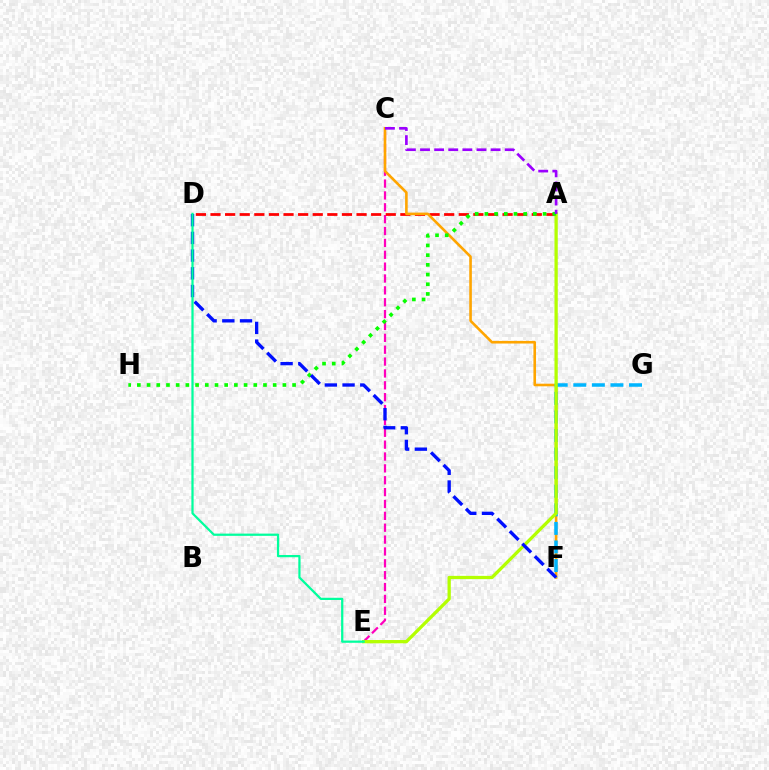{('C', 'E'): [{'color': '#ff00bd', 'line_style': 'dashed', 'thickness': 1.61}], ('A', 'D'): [{'color': '#ff0000', 'line_style': 'dashed', 'thickness': 1.98}], ('C', 'F'): [{'color': '#ffa500', 'line_style': 'solid', 'thickness': 1.87}], ('F', 'G'): [{'color': '#00b5ff', 'line_style': 'dashed', 'thickness': 2.52}], ('A', 'E'): [{'color': '#b3ff00', 'line_style': 'solid', 'thickness': 2.36}], ('A', 'H'): [{'color': '#08ff00', 'line_style': 'dotted', 'thickness': 2.64}], ('D', 'F'): [{'color': '#0010ff', 'line_style': 'dashed', 'thickness': 2.41}], ('A', 'C'): [{'color': '#9b00ff', 'line_style': 'dashed', 'thickness': 1.92}], ('D', 'E'): [{'color': '#00ff9d', 'line_style': 'solid', 'thickness': 1.61}]}